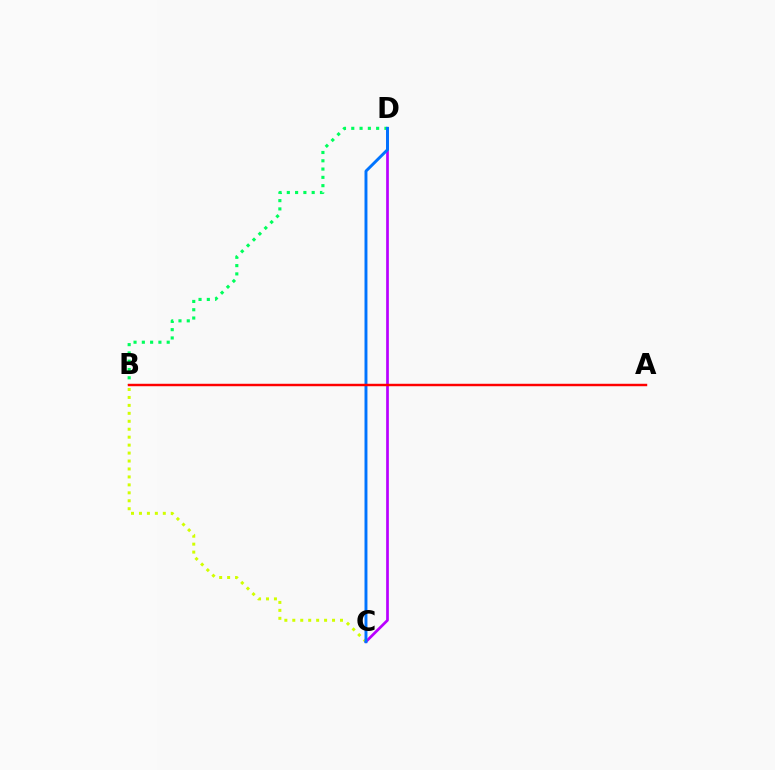{('B', 'D'): [{'color': '#00ff5c', 'line_style': 'dotted', 'thickness': 2.25}], ('B', 'C'): [{'color': '#d1ff00', 'line_style': 'dotted', 'thickness': 2.16}], ('C', 'D'): [{'color': '#b900ff', 'line_style': 'solid', 'thickness': 1.95}, {'color': '#0074ff', 'line_style': 'solid', 'thickness': 2.1}], ('A', 'B'): [{'color': '#ff0000', 'line_style': 'solid', 'thickness': 1.76}]}